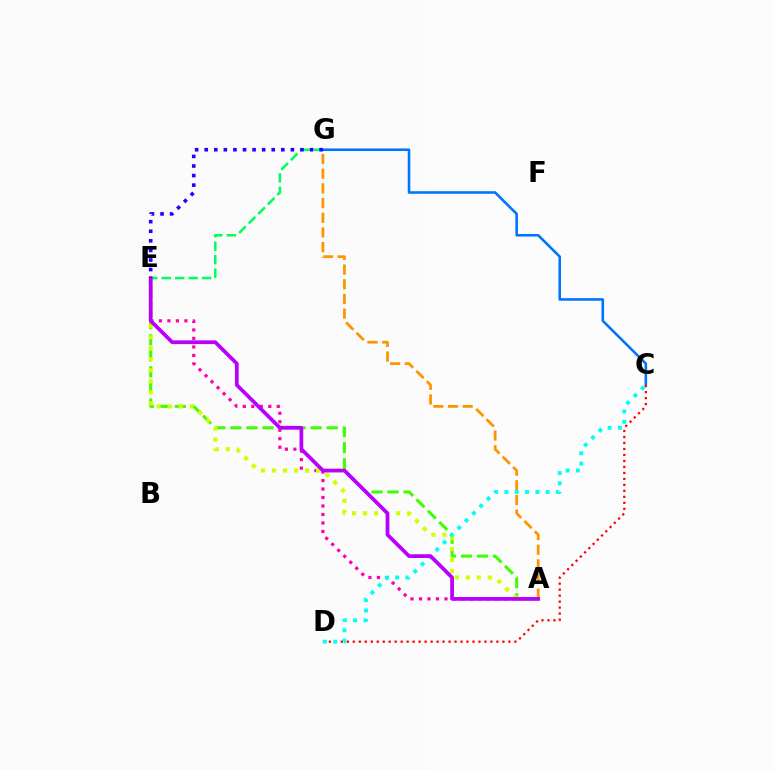{('A', 'G'): [{'color': '#ff9400', 'line_style': 'dashed', 'thickness': 1.99}], ('A', 'E'): [{'color': '#ff00ac', 'line_style': 'dotted', 'thickness': 2.31}, {'color': '#3dff00', 'line_style': 'dashed', 'thickness': 2.18}, {'color': '#d1ff00', 'line_style': 'dotted', 'thickness': 3.0}, {'color': '#b900ff', 'line_style': 'solid', 'thickness': 2.7}], ('C', 'G'): [{'color': '#0074ff', 'line_style': 'solid', 'thickness': 1.86}], ('E', 'G'): [{'color': '#00ff5c', 'line_style': 'dashed', 'thickness': 1.83}, {'color': '#2500ff', 'line_style': 'dotted', 'thickness': 2.6}], ('C', 'D'): [{'color': '#ff0000', 'line_style': 'dotted', 'thickness': 1.63}, {'color': '#00fff6', 'line_style': 'dotted', 'thickness': 2.8}]}